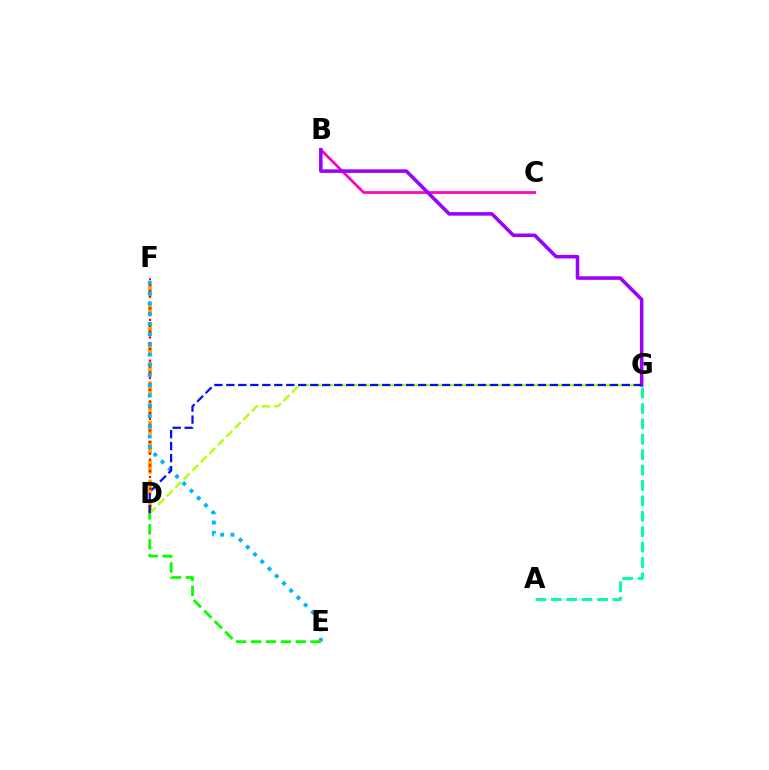{('B', 'C'): [{'color': '#ff00bd', 'line_style': 'solid', 'thickness': 1.97}], ('D', 'F'): [{'color': '#ffa500', 'line_style': 'dashed', 'thickness': 2.67}, {'color': '#ff0000', 'line_style': 'dotted', 'thickness': 1.58}], ('B', 'G'): [{'color': '#9b00ff', 'line_style': 'solid', 'thickness': 2.55}], ('D', 'G'): [{'color': '#b3ff00', 'line_style': 'dashed', 'thickness': 1.63}, {'color': '#0010ff', 'line_style': 'dashed', 'thickness': 1.63}], ('E', 'F'): [{'color': '#00b5ff', 'line_style': 'dotted', 'thickness': 2.78}], ('A', 'G'): [{'color': '#00ff9d', 'line_style': 'dashed', 'thickness': 2.09}], ('D', 'E'): [{'color': '#08ff00', 'line_style': 'dashed', 'thickness': 2.02}]}